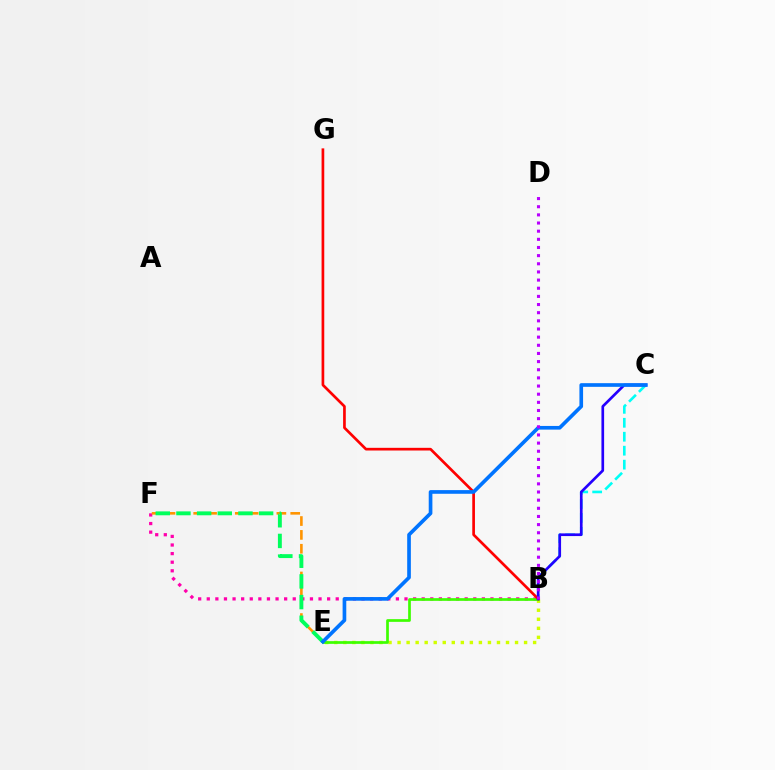{('B', 'E'): [{'color': '#d1ff00', 'line_style': 'dotted', 'thickness': 2.46}, {'color': '#3dff00', 'line_style': 'solid', 'thickness': 1.94}], ('B', 'F'): [{'color': '#ff00ac', 'line_style': 'dotted', 'thickness': 2.34}], ('E', 'F'): [{'color': '#ff9400', 'line_style': 'dashed', 'thickness': 1.88}, {'color': '#00ff5c', 'line_style': 'dashed', 'thickness': 2.81}], ('B', 'C'): [{'color': '#00fff6', 'line_style': 'dashed', 'thickness': 1.9}, {'color': '#2500ff', 'line_style': 'solid', 'thickness': 1.93}], ('B', 'G'): [{'color': '#ff0000', 'line_style': 'solid', 'thickness': 1.93}], ('C', 'E'): [{'color': '#0074ff', 'line_style': 'solid', 'thickness': 2.64}], ('B', 'D'): [{'color': '#b900ff', 'line_style': 'dotted', 'thickness': 2.21}]}